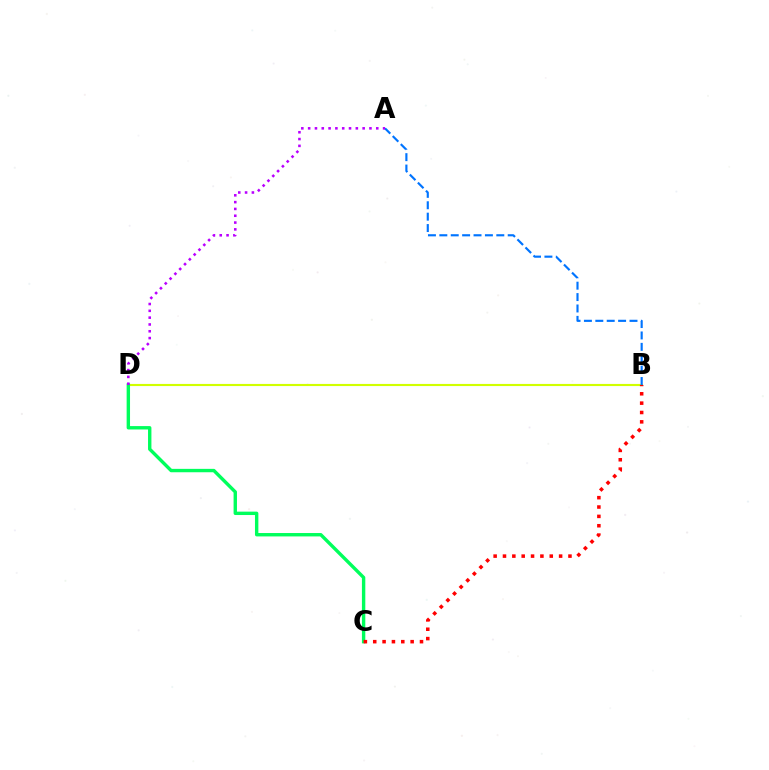{('B', 'D'): [{'color': '#d1ff00', 'line_style': 'solid', 'thickness': 1.53}], ('A', 'B'): [{'color': '#0074ff', 'line_style': 'dashed', 'thickness': 1.55}], ('C', 'D'): [{'color': '#00ff5c', 'line_style': 'solid', 'thickness': 2.44}], ('B', 'C'): [{'color': '#ff0000', 'line_style': 'dotted', 'thickness': 2.54}], ('A', 'D'): [{'color': '#b900ff', 'line_style': 'dotted', 'thickness': 1.85}]}